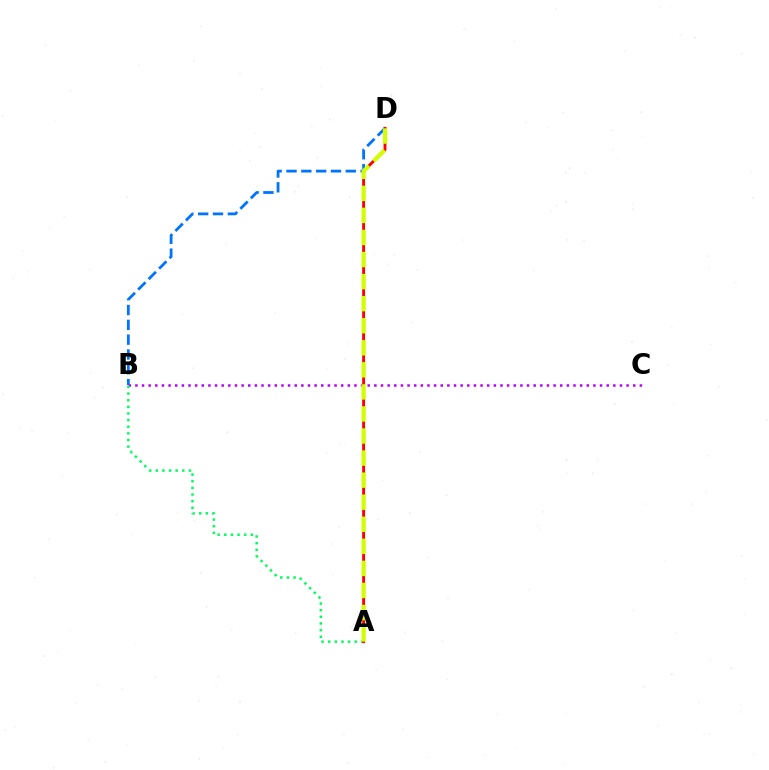{('B', 'D'): [{'color': '#0074ff', 'line_style': 'dashed', 'thickness': 2.01}], ('B', 'C'): [{'color': '#b900ff', 'line_style': 'dotted', 'thickness': 1.8}], ('A', 'B'): [{'color': '#00ff5c', 'line_style': 'dotted', 'thickness': 1.8}], ('A', 'D'): [{'color': '#ff0000', 'line_style': 'solid', 'thickness': 2.07}, {'color': '#d1ff00', 'line_style': 'dashed', 'thickness': 3.0}]}